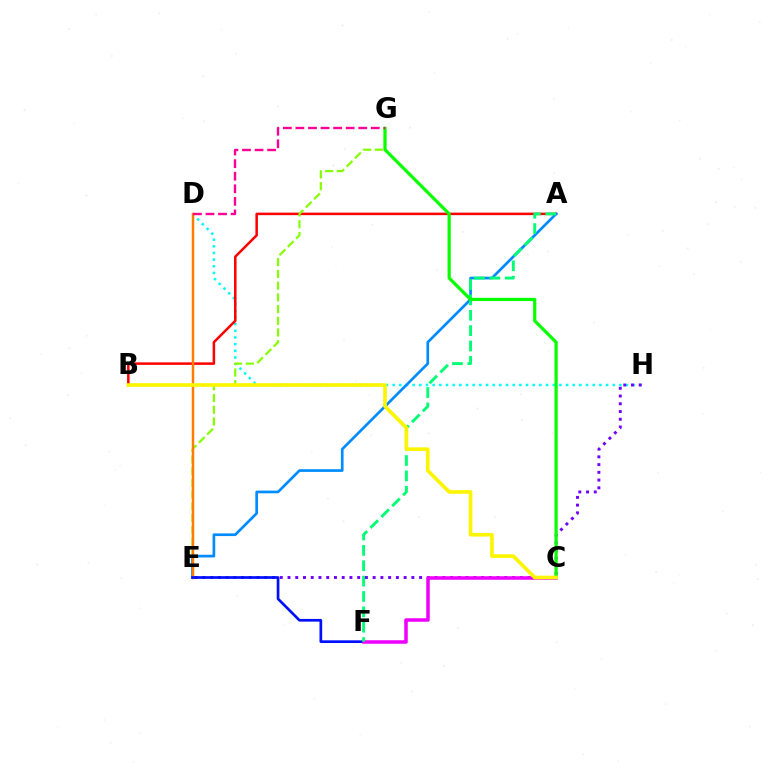{('D', 'H'): [{'color': '#00fff6', 'line_style': 'dotted', 'thickness': 1.81}], ('E', 'H'): [{'color': '#7200ff', 'line_style': 'dotted', 'thickness': 2.1}], ('A', 'B'): [{'color': '#ff0000', 'line_style': 'solid', 'thickness': 1.81}], ('E', 'G'): [{'color': '#84ff00', 'line_style': 'dashed', 'thickness': 1.59}], ('A', 'E'): [{'color': '#008cff', 'line_style': 'solid', 'thickness': 1.94}], ('D', 'E'): [{'color': '#ff7c00', 'line_style': 'solid', 'thickness': 1.78}], ('E', 'F'): [{'color': '#0010ff', 'line_style': 'solid', 'thickness': 1.94}], ('C', 'F'): [{'color': '#ee00ff', 'line_style': 'solid', 'thickness': 2.53}], ('A', 'F'): [{'color': '#00ff74', 'line_style': 'dashed', 'thickness': 2.09}], ('C', 'G'): [{'color': '#08ff00', 'line_style': 'solid', 'thickness': 2.3}], ('B', 'C'): [{'color': '#fcf500', 'line_style': 'solid', 'thickness': 2.63}], ('D', 'G'): [{'color': '#ff0094', 'line_style': 'dashed', 'thickness': 1.71}]}